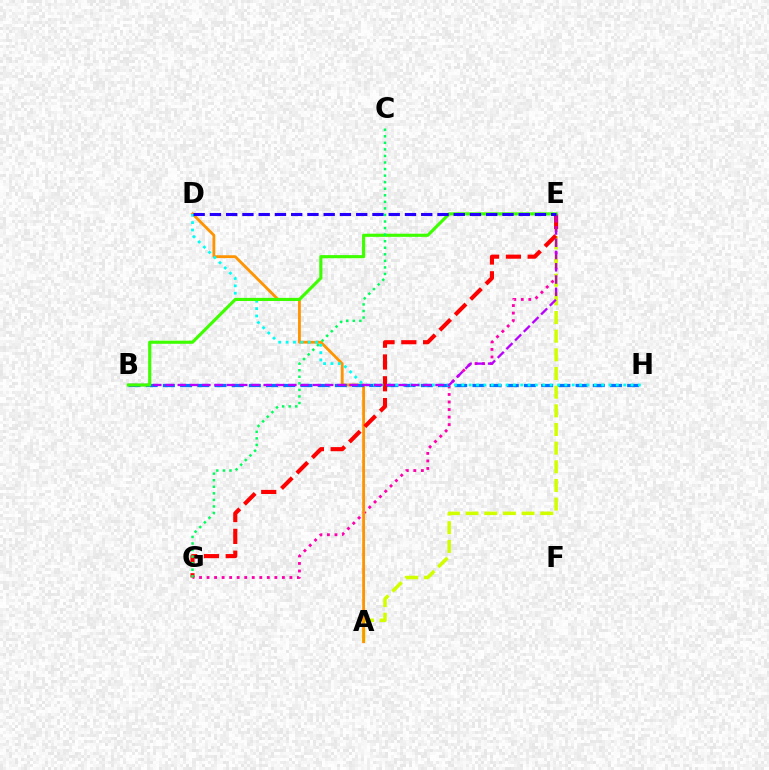{('E', 'G'): [{'color': '#ff00ac', 'line_style': 'dotted', 'thickness': 2.05}, {'color': '#ff0000', 'line_style': 'dashed', 'thickness': 2.96}], ('A', 'E'): [{'color': '#d1ff00', 'line_style': 'dashed', 'thickness': 2.53}], ('A', 'D'): [{'color': '#ff9400', 'line_style': 'solid', 'thickness': 2.03}], ('B', 'H'): [{'color': '#0074ff', 'line_style': 'dashed', 'thickness': 2.34}], ('D', 'H'): [{'color': '#00fff6', 'line_style': 'dotted', 'thickness': 2.0}], ('B', 'E'): [{'color': '#b900ff', 'line_style': 'dashed', 'thickness': 1.67}, {'color': '#3dff00', 'line_style': 'solid', 'thickness': 2.25}], ('C', 'G'): [{'color': '#00ff5c', 'line_style': 'dotted', 'thickness': 1.78}], ('D', 'E'): [{'color': '#2500ff', 'line_style': 'dashed', 'thickness': 2.21}]}